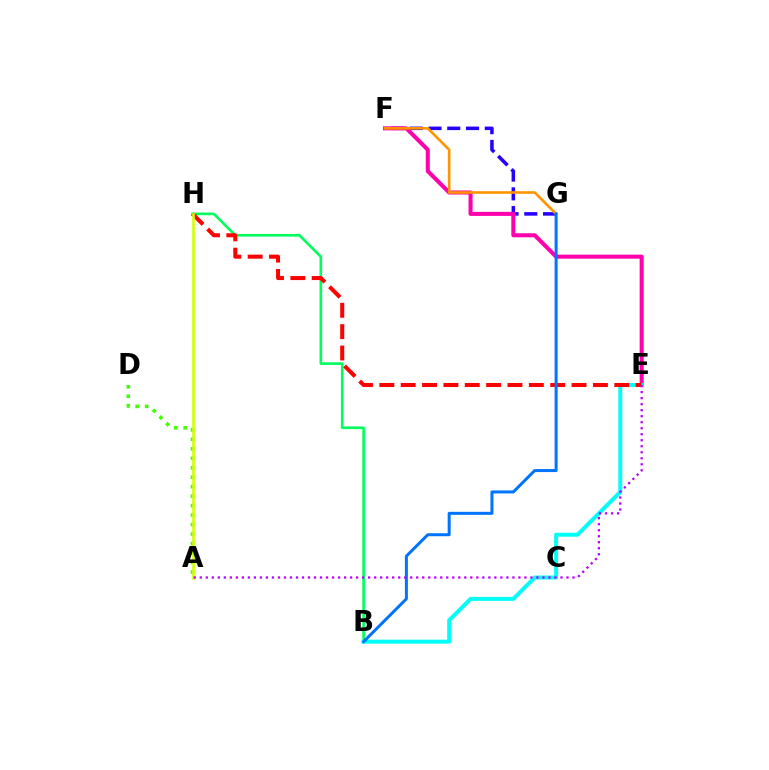{('B', 'H'): [{'color': '#00ff5c', 'line_style': 'solid', 'thickness': 1.9}], ('F', 'G'): [{'color': '#2500ff', 'line_style': 'dashed', 'thickness': 2.55}, {'color': '#ff9400', 'line_style': 'solid', 'thickness': 1.88}], ('E', 'F'): [{'color': '#ff00ac', 'line_style': 'solid', 'thickness': 2.91}], ('A', 'D'): [{'color': '#3dff00', 'line_style': 'dotted', 'thickness': 2.57}], ('B', 'E'): [{'color': '#00fff6', 'line_style': 'solid', 'thickness': 2.86}], ('E', 'H'): [{'color': '#ff0000', 'line_style': 'dashed', 'thickness': 2.9}], ('B', 'G'): [{'color': '#0074ff', 'line_style': 'solid', 'thickness': 2.16}], ('A', 'H'): [{'color': '#d1ff00', 'line_style': 'solid', 'thickness': 1.87}], ('A', 'E'): [{'color': '#b900ff', 'line_style': 'dotted', 'thickness': 1.63}]}